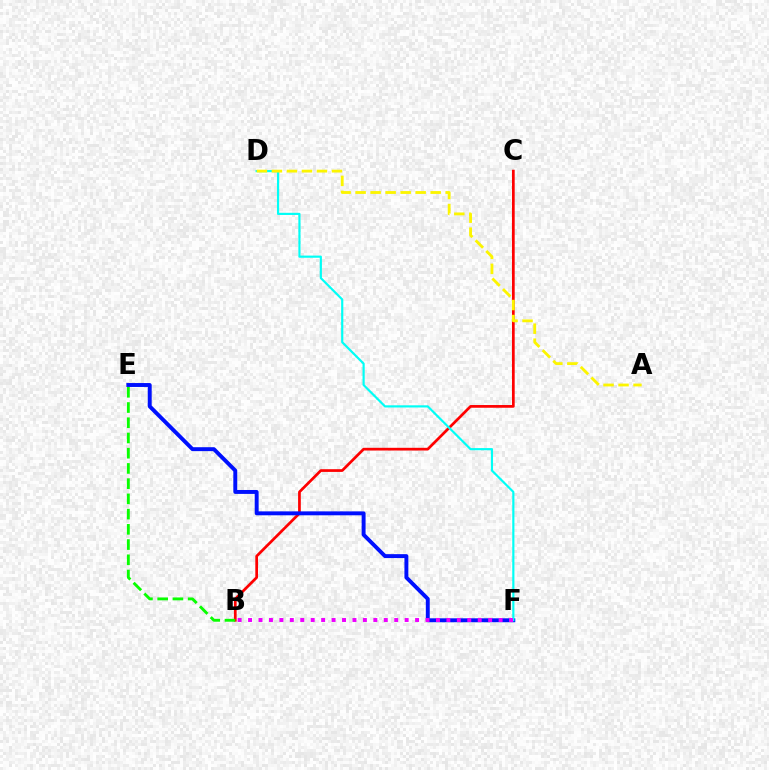{('B', 'C'): [{'color': '#ff0000', 'line_style': 'solid', 'thickness': 1.96}], ('E', 'F'): [{'color': '#0010ff', 'line_style': 'solid', 'thickness': 2.82}], ('D', 'F'): [{'color': '#00fff6', 'line_style': 'solid', 'thickness': 1.56}], ('B', 'E'): [{'color': '#08ff00', 'line_style': 'dashed', 'thickness': 2.07}], ('B', 'F'): [{'color': '#ee00ff', 'line_style': 'dotted', 'thickness': 2.84}], ('A', 'D'): [{'color': '#fcf500', 'line_style': 'dashed', 'thickness': 2.04}]}